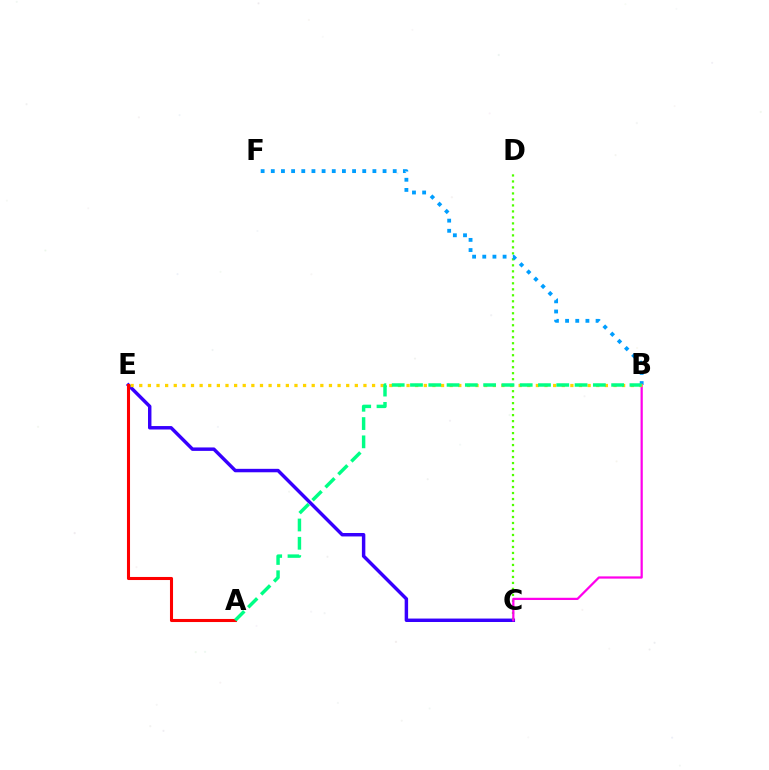{('C', 'E'): [{'color': '#3700ff', 'line_style': 'solid', 'thickness': 2.48}], ('C', 'D'): [{'color': '#4fff00', 'line_style': 'dotted', 'thickness': 1.63}], ('B', 'F'): [{'color': '#009eff', 'line_style': 'dotted', 'thickness': 2.76}], ('A', 'E'): [{'color': '#ff0000', 'line_style': 'solid', 'thickness': 2.21}], ('B', 'C'): [{'color': '#ff00ed', 'line_style': 'solid', 'thickness': 1.61}], ('B', 'E'): [{'color': '#ffd500', 'line_style': 'dotted', 'thickness': 2.34}], ('A', 'B'): [{'color': '#00ff86', 'line_style': 'dashed', 'thickness': 2.48}]}